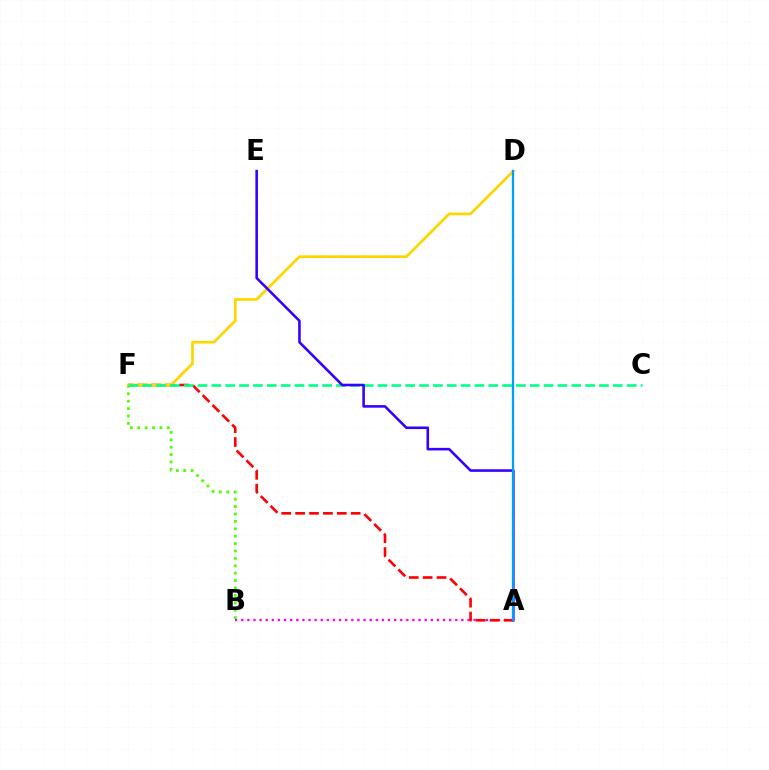{('A', 'B'): [{'color': '#ff00ed', 'line_style': 'dotted', 'thickness': 1.66}], ('B', 'F'): [{'color': '#4fff00', 'line_style': 'dotted', 'thickness': 2.01}], ('A', 'F'): [{'color': '#ff0000', 'line_style': 'dashed', 'thickness': 1.89}], ('D', 'F'): [{'color': '#ffd500', 'line_style': 'solid', 'thickness': 1.97}], ('C', 'F'): [{'color': '#00ff86', 'line_style': 'dashed', 'thickness': 1.88}], ('A', 'E'): [{'color': '#3700ff', 'line_style': 'solid', 'thickness': 1.86}], ('A', 'D'): [{'color': '#009eff', 'line_style': 'solid', 'thickness': 1.66}]}